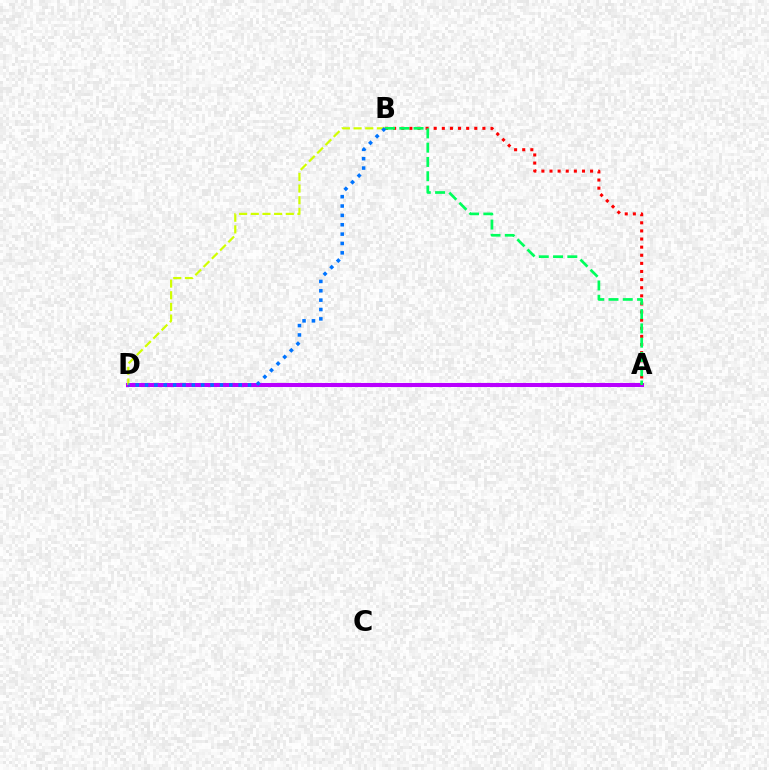{('A', 'D'): [{'color': '#b900ff', 'line_style': 'solid', 'thickness': 2.9}], ('A', 'B'): [{'color': '#ff0000', 'line_style': 'dotted', 'thickness': 2.2}, {'color': '#00ff5c', 'line_style': 'dashed', 'thickness': 1.94}], ('B', 'D'): [{'color': '#d1ff00', 'line_style': 'dashed', 'thickness': 1.58}, {'color': '#0074ff', 'line_style': 'dotted', 'thickness': 2.54}]}